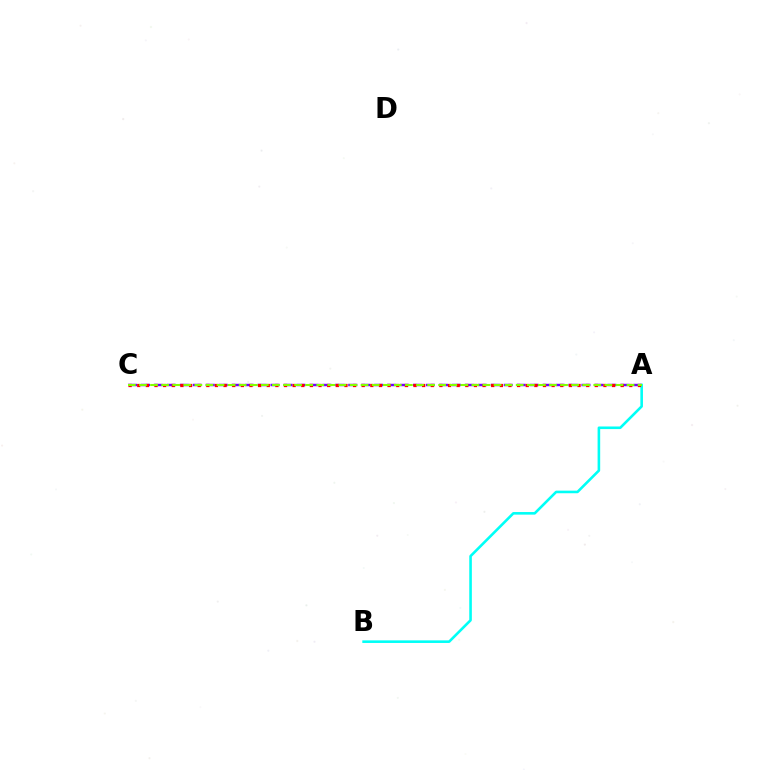{('A', 'C'): [{'color': '#7200ff', 'line_style': 'dashed', 'thickness': 1.76}, {'color': '#ff0000', 'line_style': 'dotted', 'thickness': 2.35}, {'color': '#84ff00', 'line_style': 'dashed', 'thickness': 1.51}], ('A', 'B'): [{'color': '#00fff6', 'line_style': 'solid', 'thickness': 1.87}]}